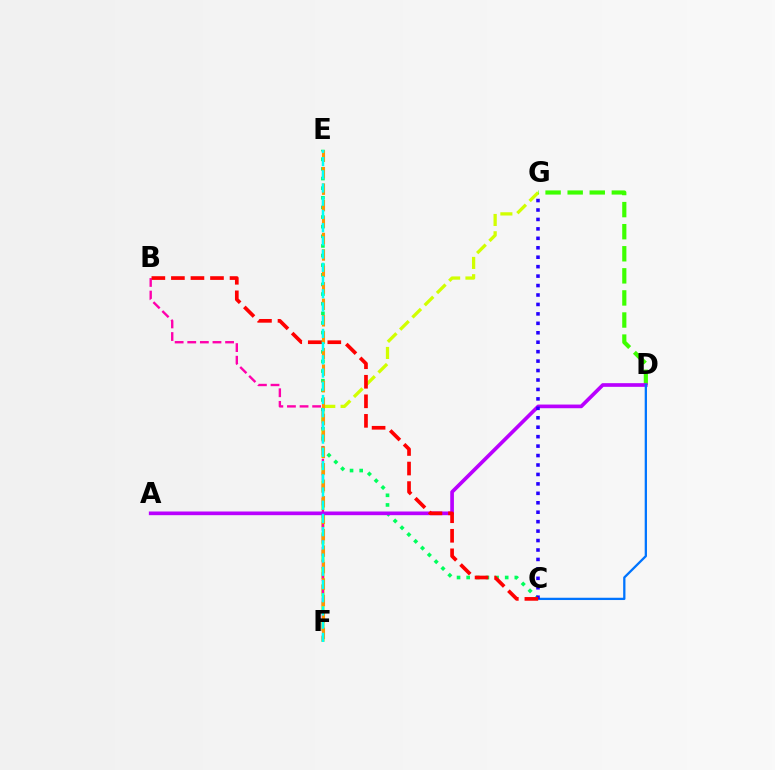{('C', 'E'): [{'color': '#00ff5c', 'line_style': 'dotted', 'thickness': 2.62}], ('F', 'G'): [{'color': '#d1ff00', 'line_style': 'dashed', 'thickness': 2.35}], ('B', 'F'): [{'color': '#ff00ac', 'line_style': 'dashed', 'thickness': 1.71}], ('E', 'F'): [{'color': '#ff9400', 'line_style': 'dashed', 'thickness': 2.24}, {'color': '#00fff6', 'line_style': 'dashed', 'thickness': 1.8}], ('D', 'G'): [{'color': '#3dff00', 'line_style': 'dashed', 'thickness': 3.0}], ('A', 'D'): [{'color': '#b900ff', 'line_style': 'solid', 'thickness': 2.65}], ('C', 'D'): [{'color': '#0074ff', 'line_style': 'solid', 'thickness': 1.64}], ('C', 'G'): [{'color': '#2500ff', 'line_style': 'dotted', 'thickness': 2.57}], ('B', 'C'): [{'color': '#ff0000', 'line_style': 'dashed', 'thickness': 2.66}]}